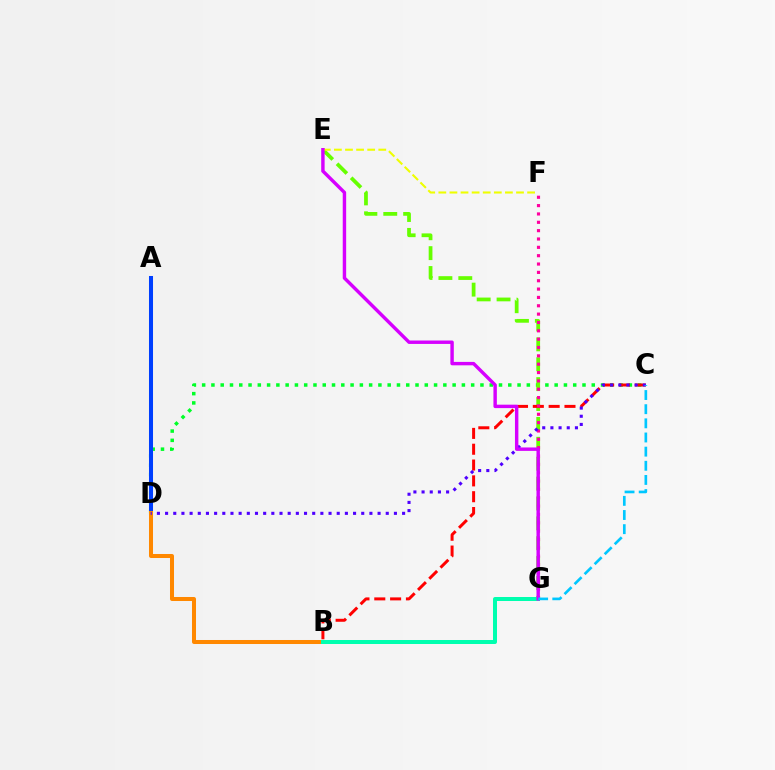{('C', 'D'): [{'color': '#00ff27', 'line_style': 'dotted', 'thickness': 2.52}, {'color': '#4f00ff', 'line_style': 'dotted', 'thickness': 2.22}], ('E', 'G'): [{'color': '#66ff00', 'line_style': 'dashed', 'thickness': 2.7}, {'color': '#d600ff', 'line_style': 'solid', 'thickness': 2.46}], ('B', 'C'): [{'color': '#ff0000', 'line_style': 'dashed', 'thickness': 2.15}], ('A', 'D'): [{'color': '#003fff', 'line_style': 'solid', 'thickness': 2.9}], ('B', 'D'): [{'color': '#ff8800', 'line_style': 'solid', 'thickness': 2.89}], ('F', 'G'): [{'color': '#ff00a0', 'line_style': 'dotted', 'thickness': 2.27}], ('E', 'F'): [{'color': '#eeff00', 'line_style': 'dashed', 'thickness': 1.51}], ('B', 'G'): [{'color': '#00ffaf', 'line_style': 'solid', 'thickness': 2.88}], ('C', 'G'): [{'color': '#00c7ff', 'line_style': 'dashed', 'thickness': 1.92}]}